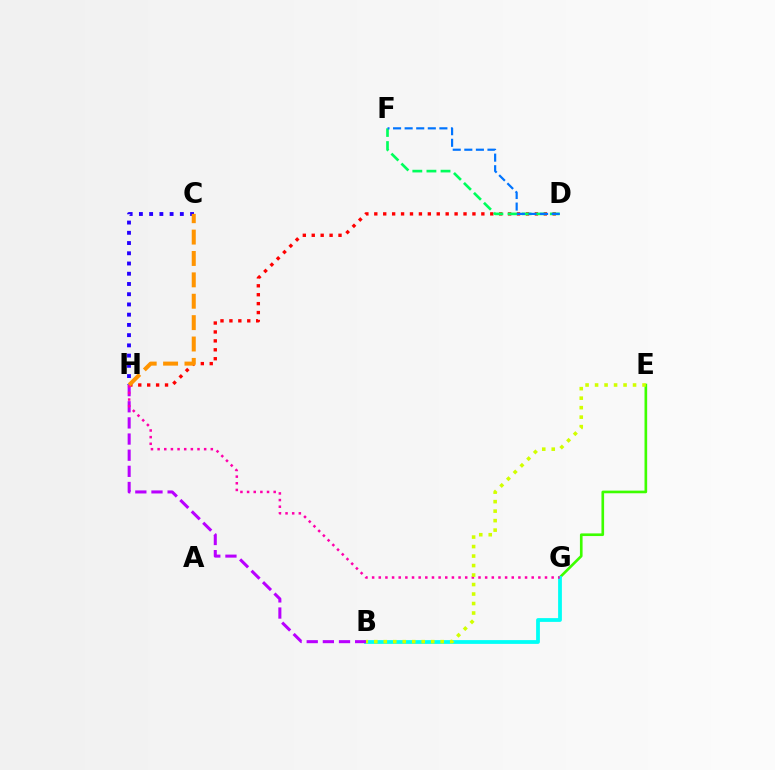{('C', 'H'): [{'color': '#2500ff', 'line_style': 'dotted', 'thickness': 2.78}, {'color': '#ff9400', 'line_style': 'dashed', 'thickness': 2.91}], ('D', 'H'): [{'color': '#ff0000', 'line_style': 'dotted', 'thickness': 2.42}], ('E', 'G'): [{'color': '#3dff00', 'line_style': 'solid', 'thickness': 1.91}], ('D', 'F'): [{'color': '#00ff5c', 'line_style': 'dashed', 'thickness': 1.92}, {'color': '#0074ff', 'line_style': 'dashed', 'thickness': 1.57}], ('B', 'G'): [{'color': '#00fff6', 'line_style': 'solid', 'thickness': 2.72}], ('B', 'H'): [{'color': '#b900ff', 'line_style': 'dashed', 'thickness': 2.19}], ('G', 'H'): [{'color': '#ff00ac', 'line_style': 'dotted', 'thickness': 1.81}], ('B', 'E'): [{'color': '#d1ff00', 'line_style': 'dotted', 'thickness': 2.58}]}